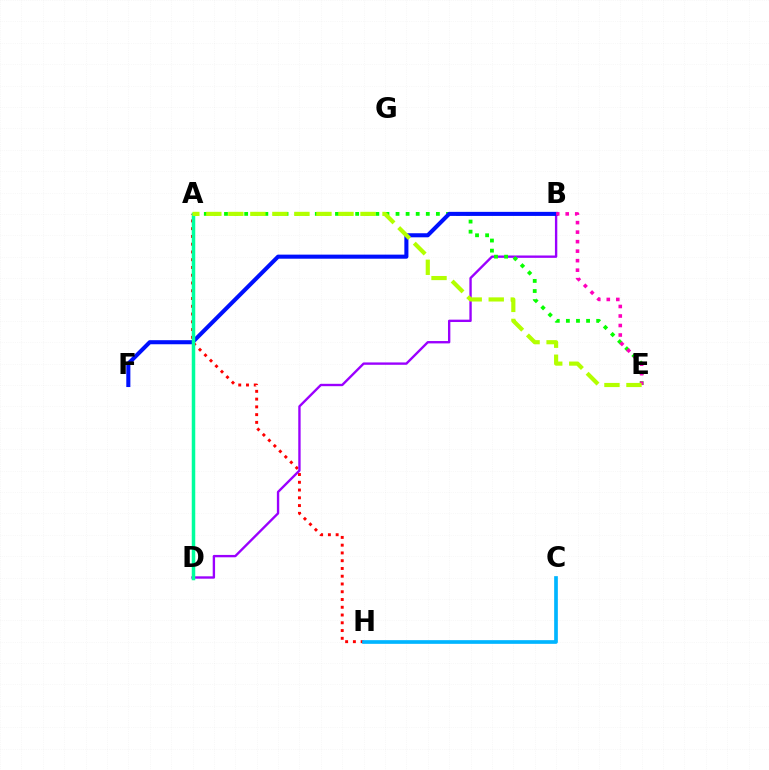{('A', 'D'): [{'color': '#ffa500', 'line_style': 'dotted', 'thickness': 1.83}, {'color': '#00ff9d', 'line_style': 'solid', 'thickness': 2.52}], ('A', 'H'): [{'color': '#ff0000', 'line_style': 'dotted', 'thickness': 2.11}], ('B', 'D'): [{'color': '#9b00ff', 'line_style': 'solid', 'thickness': 1.7}], ('A', 'E'): [{'color': '#08ff00', 'line_style': 'dotted', 'thickness': 2.74}, {'color': '#b3ff00', 'line_style': 'dashed', 'thickness': 2.99}], ('C', 'H'): [{'color': '#00b5ff', 'line_style': 'solid', 'thickness': 2.65}], ('B', 'F'): [{'color': '#0010ff', 'line_style': 'solid', 'thickness': 2.93}], ('B', 'E'): [{'color': '#ff00bd', 'line_style': 'dotted', 'thickness': 2.58}]}